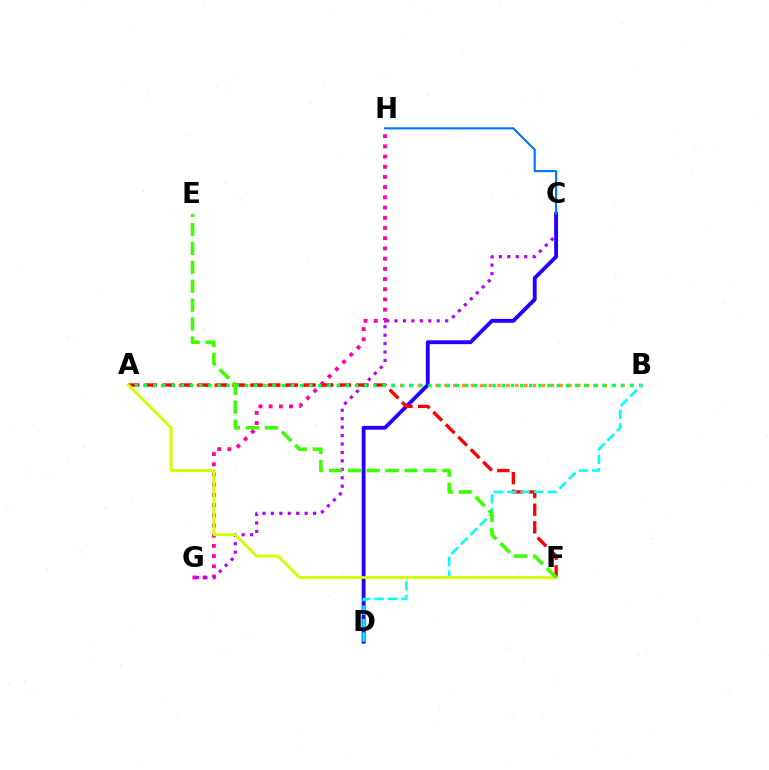{('G', 'H'): [{'color': '#ff00ac', 'line_style': 'dotted', 'thickness': 2.77}], ('C', 'G'): [{'color': '#b900ff', 'line_style': 'dotted', 'thickness': 2.29}], ('A', 'B'): [{'color': '#ff9400', 'line_style': 'dotted', 'thickness': 2.41}, {'color': '#00ff5c', 'line_style': 'dotted', 'thickness': 2.49}], ('C', 'D'): [{'color': '#2500ff', 'line_style': 'solid', 'thickness': 2.78}], ('C', 'H'): [{'color': '#0074ff', 'line_style': 'solid', 'thickness': 1.54}], ('A', 'F'): [{'color': '#ff0000', 'line_style': 'dashed', 'thickness': 2.39}, {'color': '#d1ff00', 'line_style': 'solid', 'thickness': 2.07}], ('B', 'D'): [{'color': '#00fff6', 'line_style': 'dashed', 'thickness': 1.82}], ('E', 'F'): [{'color': '#3dff00', 'line_style': 'dashed', 'thickness': 2.57}]}